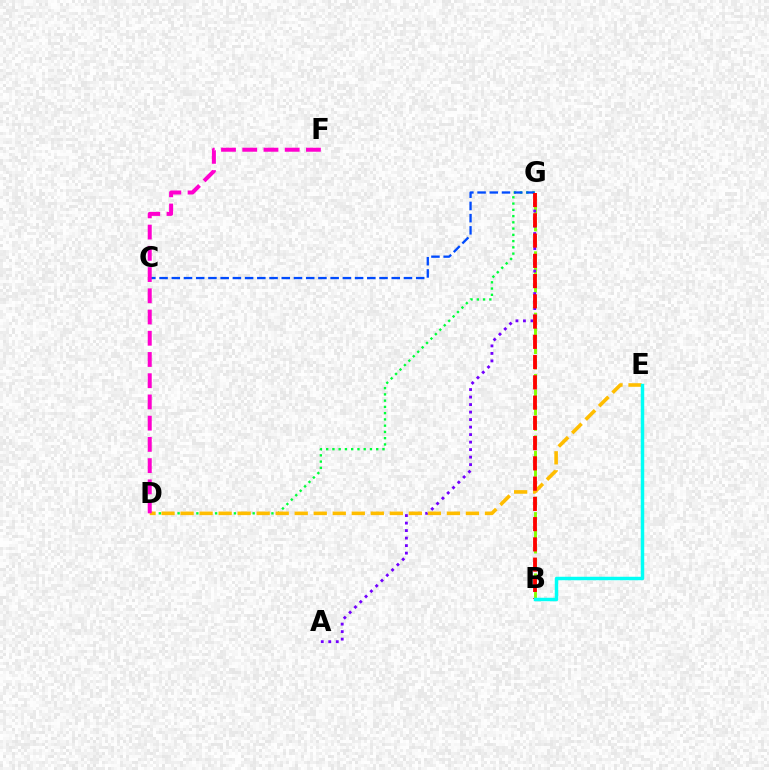{('B', 'G'): [{'color': '#84ff00', 'line_style': 'dashed', 'thickness': 2.08}, {'color': '#ff0000', 'line_style': 'dashed', 'thickness': 2.75}], ('D', 'G'): [{'color': '#00ff39', 'line_style': 'dotted', 'thickness': 1.7}], ('A', 'G'): [{'color': '#7200ff', 'line_style': 'dotted', 'thickness': 2.04}], ('C', 'G'): [{'color': '#004bff', 'line_style': 'dashed', 'thickness': 1.66}], ('D', 'E'): [{'color': '#ffbd00', 'line_style': 'dashed', 'thickness': 2.58}], ('D', 'F'): [{'color': '#ff00cf', 'line_style': 'dashed', 'thickness': 2.88}], ('B', 'E'): [{'color': '#00fff6', 'line_style': 'solid', 'thickness': 2.49}]}